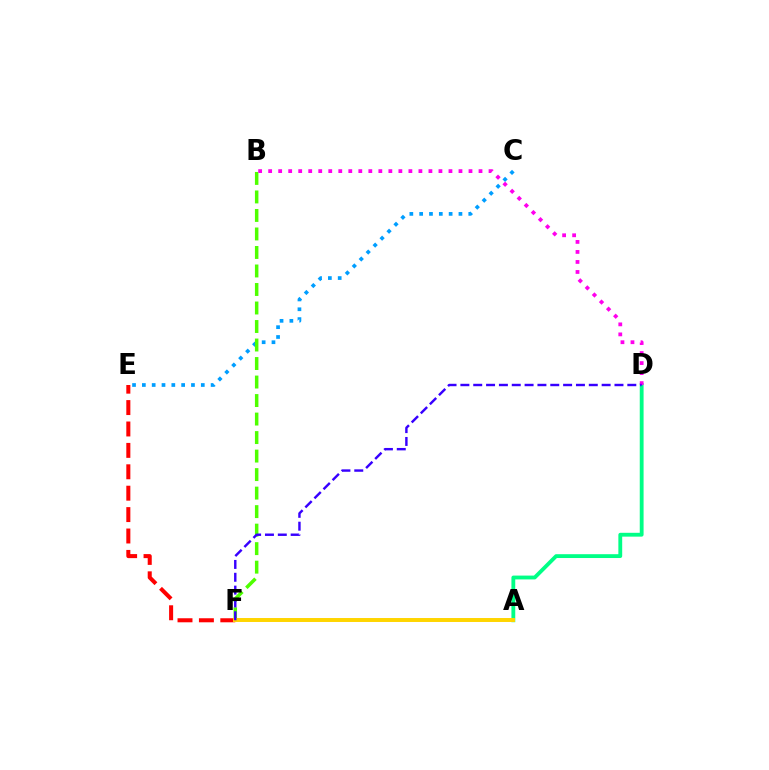{('C', 'E'): [{'color': '#009eff', 'line_style': 'dotted', 'thickness': 2.67}], ('B', 'F'): [{'color': '#4fff00', 'line_style': 'dashed', 'thickness': 2.51}], ('A', 'D'): [{'color': '#00ff86', 'line_style': 'solid', 'thickness': 2.76}], ('E', 'F'): [{'color': '#ff0000', 'line_style': 'dashed', 'thickness': 2.91}], ('A', 'F'): [{'color': '#ffd500', 'line_style': 'solid', 'thickness': 2.85}], ('B', 'D'): [{'color': '#ff00ed', 'line_style': 'dotted', 'thickness': 2.72}], ('D', 'F'): [{'color': '#3700ff', 'line_style': 'dashed', 'thickness': 1.74}]}